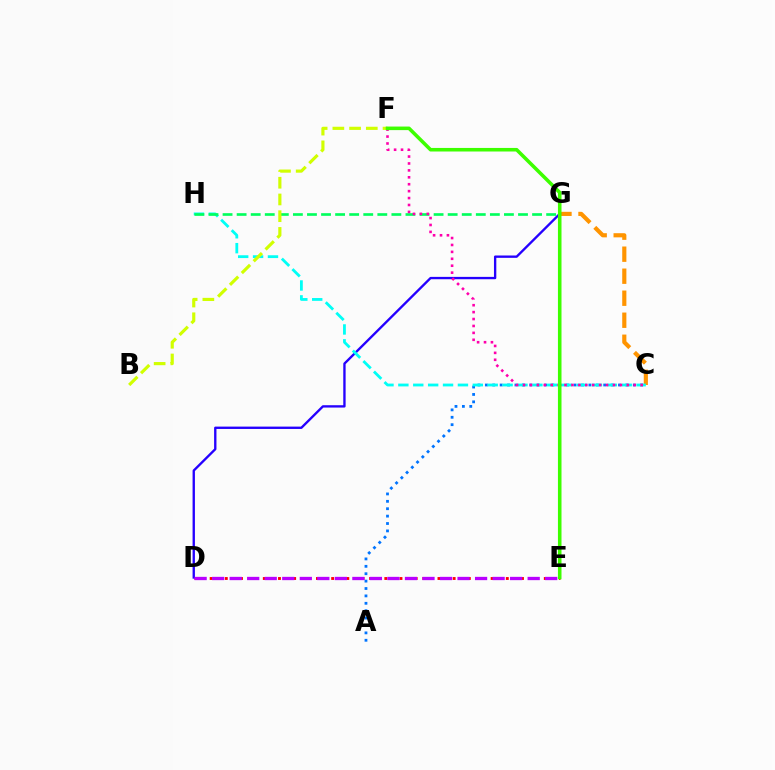{('C', 'G'): [{'color': '#ff9400', 'line_style': 'dashed', 'thickness': 2.99}], ('A', 'C'): [{'color': '#0074ff', 'line_style': 'dotted', 'thickness': 2.01}], ('D', 'E'): [{'color': '#ff0000', 'line_style': 'dotted', 'thickness': 2.06}, {'color': '#b900ff', 'line_style': 'dashed', 'thickness': 2.38}], ('D', 'G'): [{'color': '#2500ff', 'line_style': 'solid', 'thickness': 1.69}], ('C', 'H'): [{'color': '#00fff6', 'line_style': 'dashed', 'thickness': 2.02}], ('G', 'H'): [{'color': '#00ff5c', 'line_style': 'dashed', 'thickness': 1.91}], ('C', 'F'): [{'color': '#ff00ac', 'line_style': 'dotted', 'thickness': 1.88}], ('B', 'F'): [{'color': '#d1ff00', 'line_style': 'dashed', 'thickness': 2.27}], ('E', 'F'): [{'color': '#3dff00', 'line_style': 'solid', 'thickness': 2.56}]}